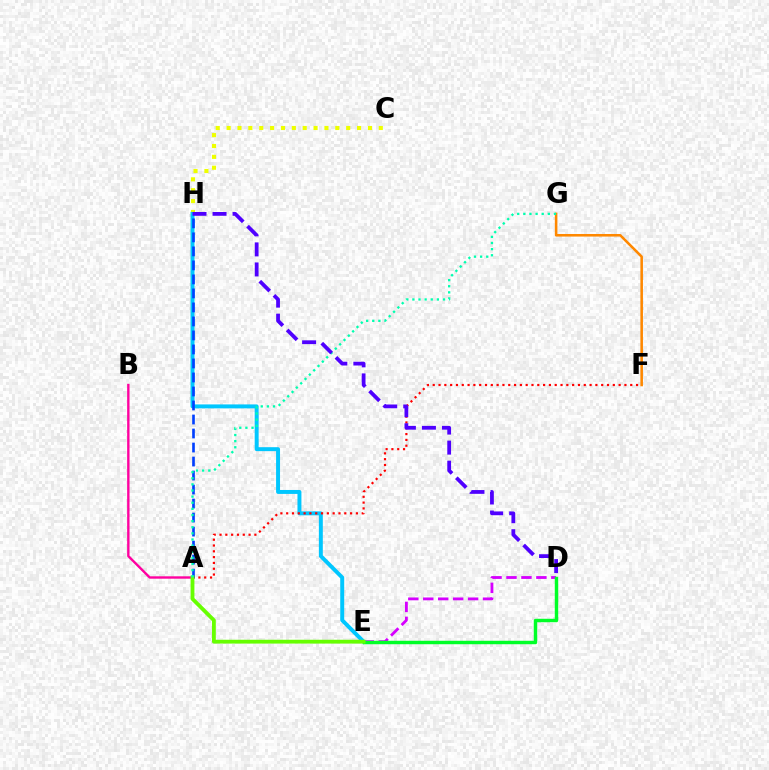{('D', 'E'): [{'color': '#d600ff', 'line_style': 'dashed', 'thickness': 2.03}, {'color': '#00ff27', 'line_style': 'solid', 'thickness': 2.48}], ('F', 'G'): [{'color': '#ff8800', 'line_style': 'solid', 'thickness': 1.85}], ('C', 'H'): [{'color': '#eeff00', 'line_style': 'dotted', 'thickness': 2.95}], ('A', 'B'): [{'color': '#ff00a0', 'line_style': 'solid', 'thickness': 1.71}], ('E', 'H'): [{'color': '#00c7ff', 'line_style': 'solid', 'thickness': 2.84}], ('A', 'F'): [{'color': '#ff0000', 'line_style': 'dotted', 'thickness': 1.58}], ('A', 'H'): [{'color': '#003fff', 'line_style': 'dashed', 'thickness': 1.9}], ('A', 'E'): [{'color': '#66ff00', 'line_style': 'solid', 'thickness': 2.75}], ('A', 'G'): [{'color': '#00ffaf', 'line_style': 'dotted', 'thickness': 1.66}], ('D', 'H'): [{'color': '#4f00ff', 'line_style': 'dashed', 'thickness': 2.72}]}